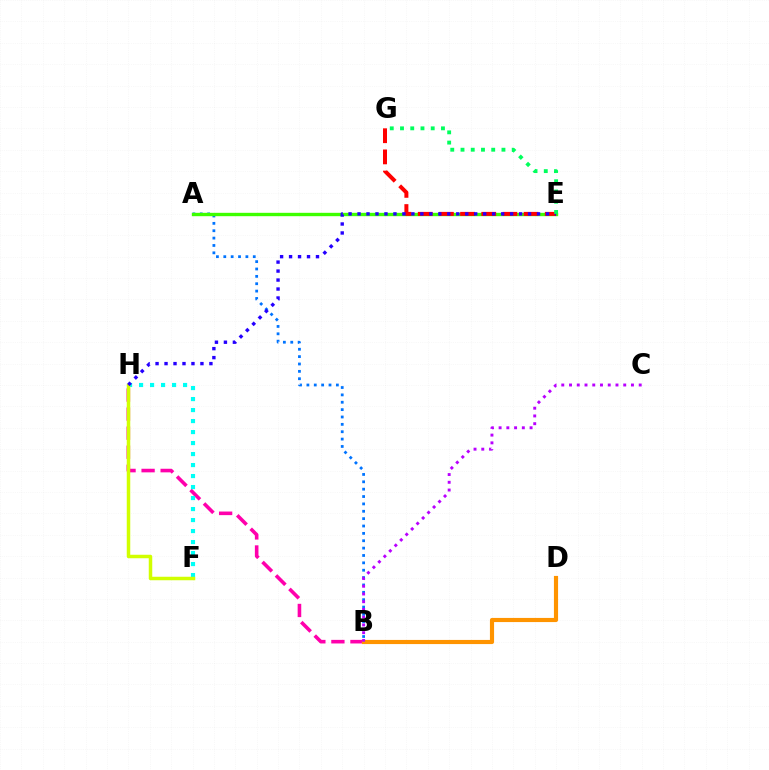{('B', 'H'): [{'color': '#ff00ac', 'line_style': 'dashed', 'thickness': 2.59}], ('A', 'B'): [{'color': '#0074ff', 'line_style': 'dotted', 'thickness': 2.0}], ('F', 'H'): [{'color': '#00fff6', 'line_style': 'dotted', 'thickness': 2.99}, {'color': '#d1ff00', 'line_style': 'solid', 'thickness': 2.51}], ('A', 'E'): [{'color': '#3dff00', 'line_style': 'solid', 'thickness': 2.42}], ('E', 'G'): [{'color': '#ff0000', 'line_style': 'dashed', 'thickness': 2.88}, {'color': '#00ff5c', 'line_style': 'dotted', 'thickness': 2.78}], ('B', 'D'): [{'color': '#ff9400', 'line_style': 'solid', 'thickness': 2.99}], ('E', 'H'): [{'color': '#2500ff', 'line_style': 'dotted', 'thickness': 2.44}], ('B', 'C'): [{'color': '#b900ff', 'line_style': 'dotted', 'thickness': 2.1}]}